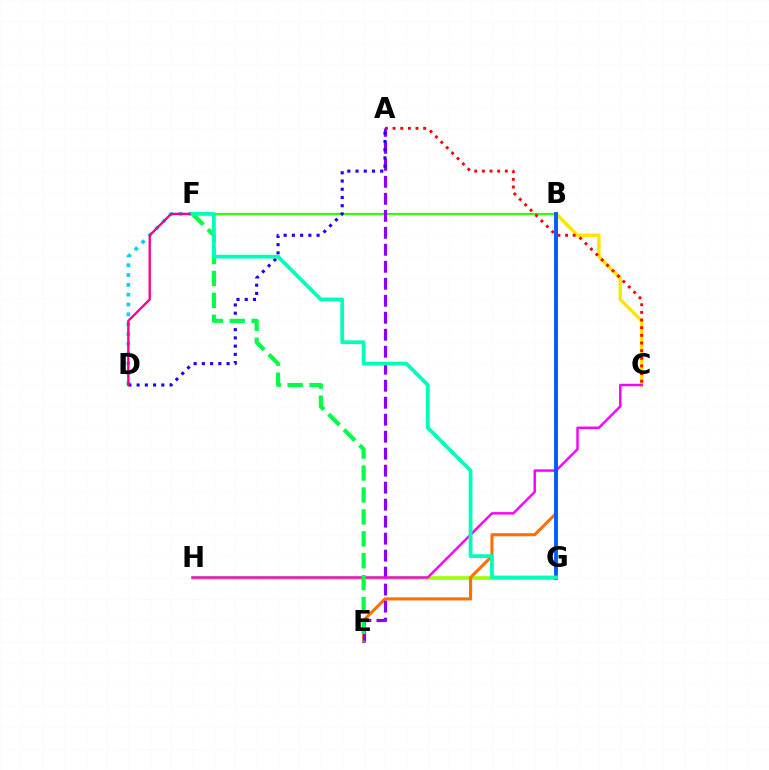{('B', 'C'): [{'color': '#ffe600', 'line_style': 'solid', 'thickness': 2.47}], ('G', 'H'): [{'color': '#a2ff00', 'line_style': 'solid', 'thickness': 2.61}], ('B', 'F'): [{'color': '#31ff00', 'line_style': 'solid', 'thickness': 1.62}], ('B', 'E'): [{'color': '#ff7000', 'line_style': 'solid', 'thickness': 2.22}], ('A', 'C'): [{'color': '#ff0000', 'line_style': 'dotted', 'thickness': 2.08}], ('A', 'E'): [{'color': '#8a00ff', 'line_style': 'dashed', 'thickness': 2.31}], ('D', 'F'): [{'color': '#00d3ff', 'line_style': 'dotted', 'thickness': 2.67}, {'color': '#ff0088', 'line_style': 'solid', 'thickness': 1.69}], ('C', 'H'): [{'color': '#fa00f9', 'line_style': 'solid', 'thickness': 1.76}], ('A', 'D'): [{'color': '#1900ff', 'line_style': 'dotted', 'thickness': 2.24}], ('B', 'G'): [{'color': '#005dff', 'line_style': 'solid', 'thickness': 2.78}], ('E', 'F'): [{'color': '#00ff45', 'line_style': 'dashed', 'thickness': 2.98}], ('F', 'G'): [{'color': '#00ffbb', 'line_style': 'solid', 'thickness': 2.72}]}